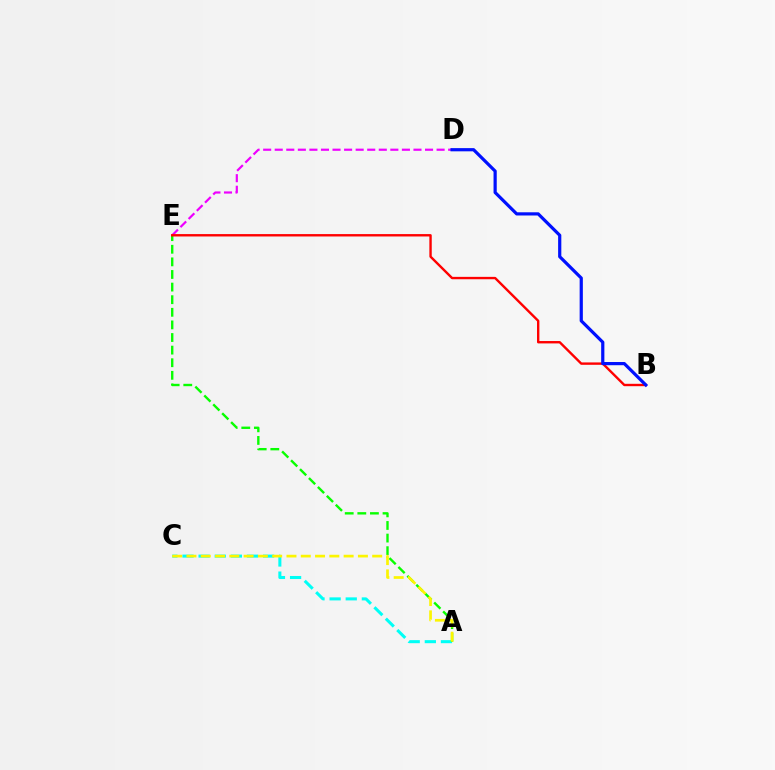{('A', 'C'): [{'color': '#00fff6', 'line_style': 'dashed', 'thickness': 2.19}, {'color': '#fcf500', 'line_style': 'dashed', 'thickness': 1.94}], ('D', 'E'): [{'color': '#ee00ff', 'line_style': 'dashed', 'thickness': 1.57}], ('A', 'E'): [{'color': '#08ff00', 'line_style': 'dashed', 'thickness': 1.71}], ('B', 'E'): [{'color': '#ff0000', 'line_style': 'solid', 'thickness': 1.72}], ('B', 'D'): [{'color': '#0010ff', 'line_style': 'solid', 'thickness': 2.31}]}